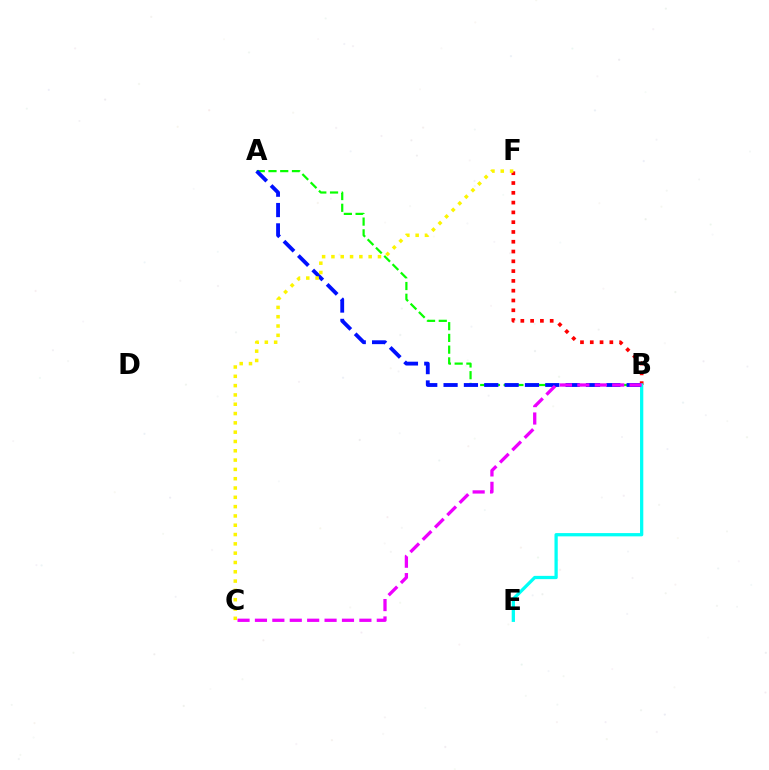{('B', 'F'): [{'color': '#ff0000', 'line_style': 'dotted', 'thickness': 2.66}], ('A', 'B'): [{'color': '#08ff00', 'line_style': 'dashed', 'thickness': 1.59}, {'color': '#0010ff', 'line_style': 'dashed', 'thickness': 2.76}], ('B', 'E'): [{'color': '#00fff6', 'line_style': 'solid', 'thickness': 2.35}], ('B', 'C'): [{'color': '#ee00ff', 'line_style': 'dashed', 'thickness': 2.36}], ('C', 'F'): [{'color': '#fcf500', 'line_style': 'dotted', 'thickness': 2.53}]}